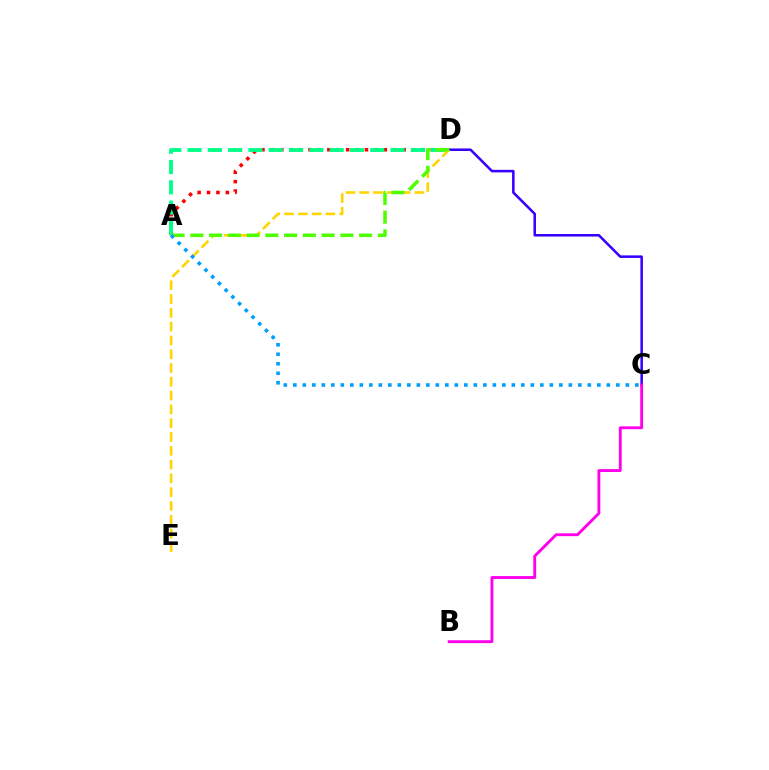{('A', 'D'): [{'color': '#ff0000', 'line_style': 'dotted', 'thickness': 2.56}, {'color': '#00ff86', 'line_style': 'dashed', 'thickness': 2.76}, {'color': '#4fff00', 'line_style': 'dashed', 'thickness': 2.55}], ('C', 'D'): [{'color': '#3700ff', 'line_style': 'solid', 'thickness': 1.84}], ('D', 'E'): [{'color': '#ffd500', 'line_style': 'dashed', 'thickness': 1.87}], ('B', 'C'): [{'color': '#ff00ed', 'line_style': 'solid', 'thickness': 2.06}], ('A', 'C'): [{'color': '#009eff', 'line_style': 'dotted', 'thickness': 2.58}]}